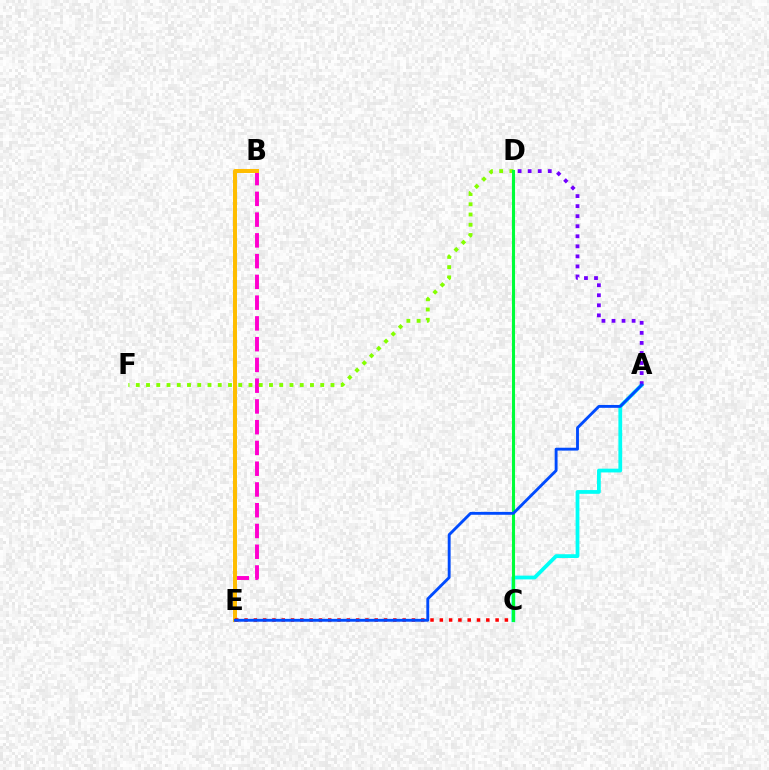{('B', 'E'): [{'color': '#ff00cf', 'line_style': 'dashed', 'thickness': 2.82}, {'color': '#ffbd00', 'line_style': 'solid', 'thickness': 2.86}], ('D', 'F'): [{'color': '#84ff00', 'line_style': 'dotted', 'thickness': 2.78}], ('A', 'C'): [{'color': '#00fff6', 'line_style': 'solid', 'thickness': 2.71}], ('A', 'D'): [{'color': '#7200ff', 'line_style': 'dotted', 'thickness': 2.73}], ('C', 'E'): [{'color': '#ff0000', 'line_style': 'dotted', 'thickness': 2.53}], ('C', 'D'): [{'color': '#00ff39', 'line_style': 'solid', 'thickness': 2.22}], ('A', 'E'): [{'color': '#004bff', 'line_style': 'solid', 'thickness': 2.07}]}